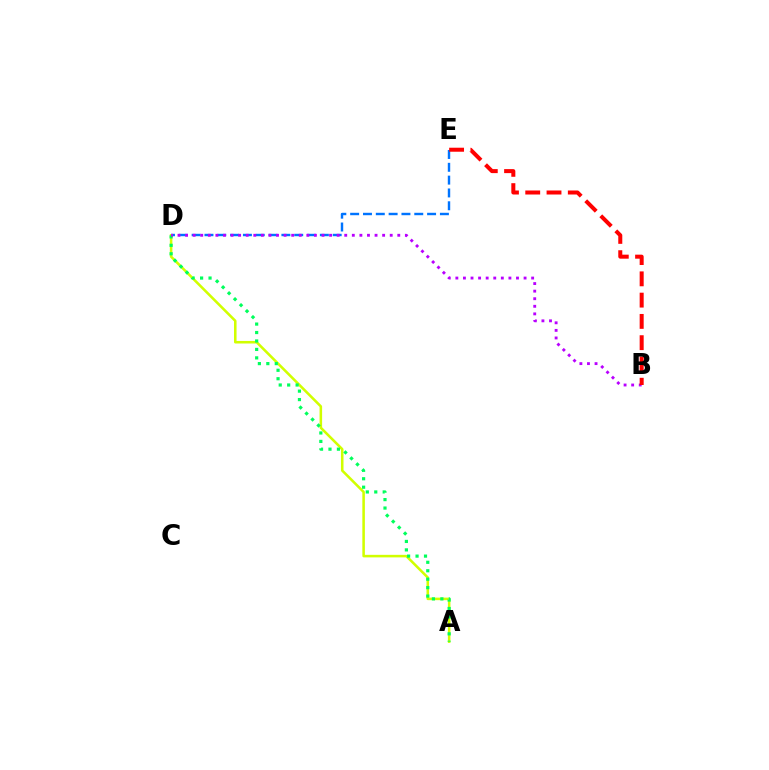{('D', 'E'): [{'color': '#0074ff', 'line_style': 'dashed', 'thickness': 1.74}], ('A', 'D'): [{'color': '#d1ff00', 'line_style': 'solid', 'thickness': 1.84}, {'color': '#00ff5c', 'line_style': 'dotted', 'thickness': 2.3}], ('B', 'D'): [{'color': '#b900ff', 'line_style': 'dotted', 'thickness': 2.06}], ('B', 'E'): [{'color': '#ff0000', 'line_style': 'dashed', 'thickness': 2.89}]}